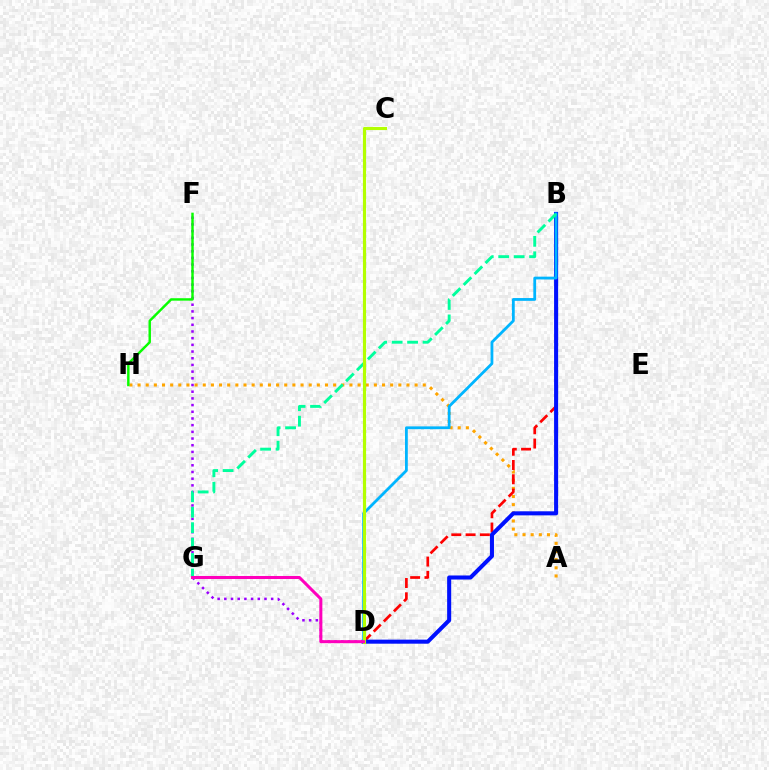{('D', 'F'): [{'color': '#9b00ff', 'line_style': 'dotted', 'thickness': 1.82}], ('A', 'H'): [{'color': '#ffa500', 'line_style': 'dotted', 'thickness': 2.21}], ('B', 'D'): [{'color': '#ff0000', 'line_style': 'dashed', 'thickness': 1.94}, {'color': '#0010ff', 'line_style': 'solid', 'thickness': 2.92}, {'color': '#00b5ff', 'line_style': 'solid', 'thickness': 2.01}], ('B', 'G'): [{'color': '#00ff9d', 'line_style': 'dashed', 'thickness': 2.1}], ('F', 'H'): [{'color': '#08ff00', 'line_style': 'solid', 'thickness': 1.76}], ('C', 'D'): [{'color': '#b3ff00', 'line_style': 'solid', 'thickness': 2.26}], ('D', 'G'): [{'color': '#ff00bd', 'line_style': 'solid', 'thickness': 2.18}]}